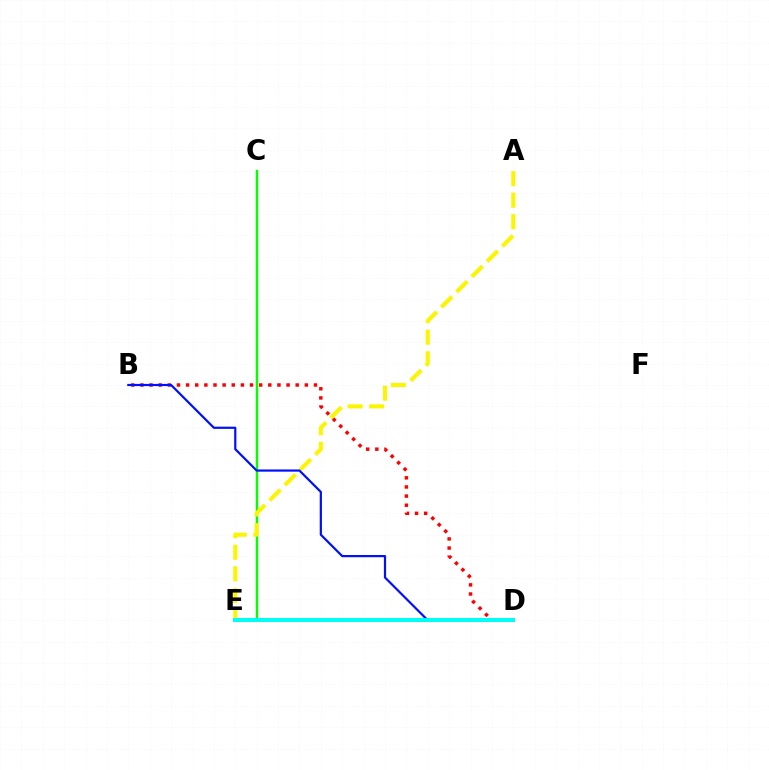{('C', 'E'): [{'color': '#08ff00', 'line_style': 'solid', 'thickness': 1.74}], ('B', 'D'): [{'color': '#ff0000', 'line_style': 'dotted', 'thickness': 2.48}, {'color': '#0010ff', 'line_style': 'solid', 'thickness': 1.59}], ('D', 'E'): [{'color': '#ee00ff', 'line_style': 'solid', 'thickness': 2.82}, {'color': '#00fff6', 'line_style': 'solid', 'thickness': 2.86}], ('A', 'E'): [{'color': '#fcf500', 'line_style': 'dashed', 'thickness': 2.93}]}